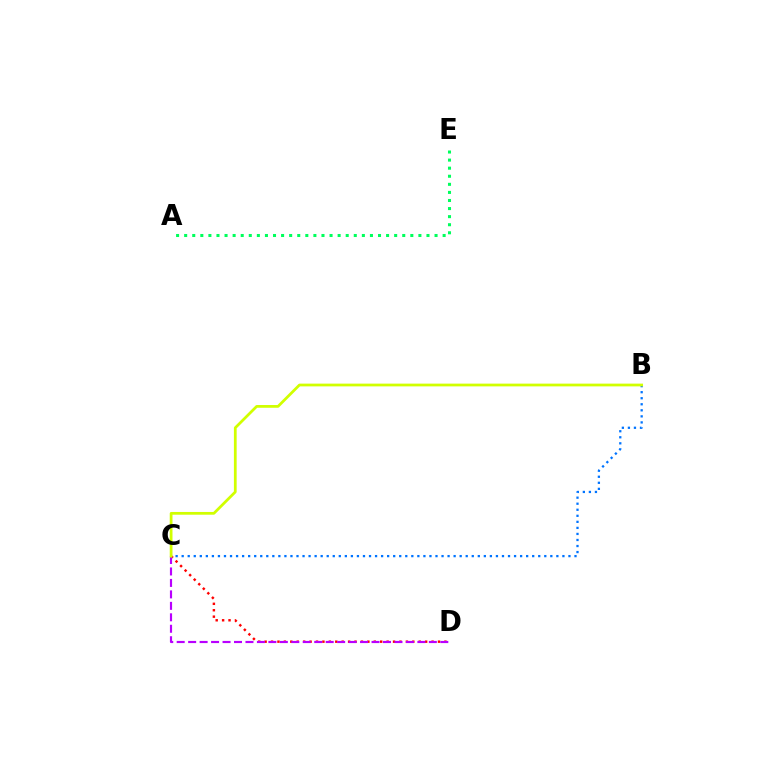{('C', 'D'): [{'color': '#ff0000', 'line_style': 'dotted', 'thickness': 1.74}, {'color': '#b900ff', 'line_style': 'dashed', 'thickness': 1.56}], ('A', 'E'): [{'color': '#00ff5c', 'line_style': 'dotted', 'thickness': 2.19}], ('B', 'C'): [{'color': '#0074ff', 'line_style': 'dotted', 'thickness': 1.64}, {'color': '#d1ff00', 'line_style': 'solid', 'thickness': 1.98}]}